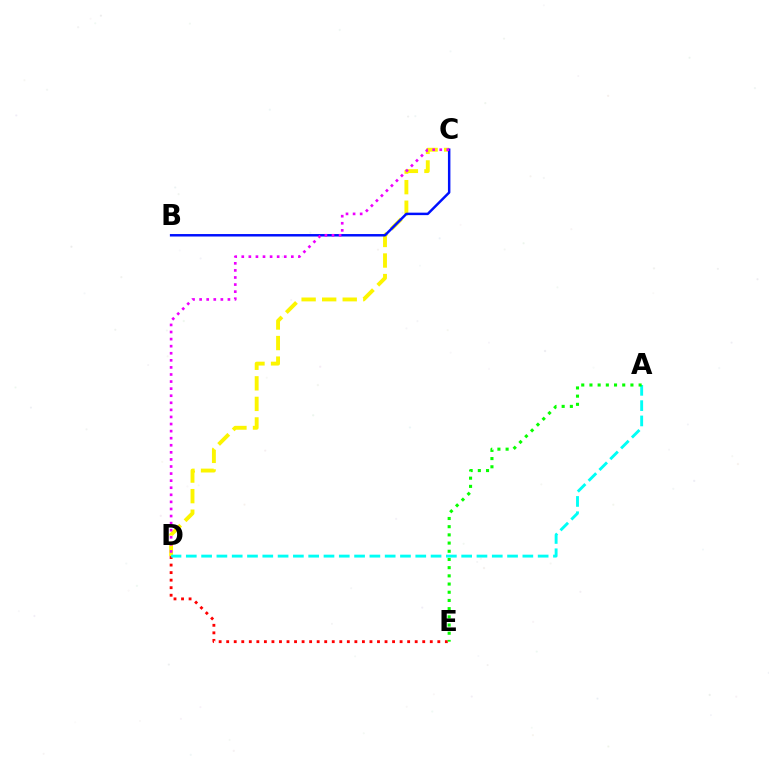{('C', 'D'): [{'color': '#fcf500', 'line_style': 'dashed', 'thickness': 2.79}, {'color': '#ee00ff', 'line_style': 'dotted', 'thickness': 1.92}], ('D', 'E'): [{'color': '#ff0000', 'line_style': 'dotted', 'thickness': 2.05}], ('B', 'C'): [{'color': '#0010ff', 'line_style': 'solid', 'thickness': 1.78}], ('A', 'D'): [{'color': '#00fff6', 'line_style': 'dashed', 'thickness': 2.08}], ('A', 'E'): [{'color': '#08ff00', 'line_style': 'dotted', 'thickness': 2.23}]}